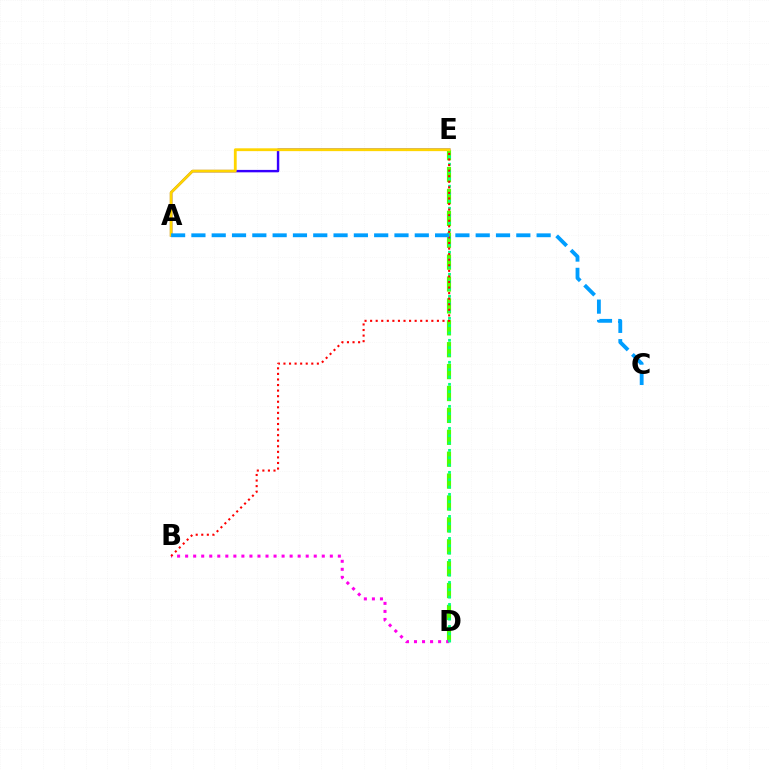{('A', 'E'): [{'color': '#3700ff', 'line_style': 'solid', 'thickness': 1.74}, {'color': '#ffd500', 'line_style': 'solid', 'thickness': 2.03}], ('D', 'E'): [{'color': '#4fff00', 'line_style': 'dashed', 'thickness': 2.97}, {'color': '#00ff86', 'line_style': 'dotted', 'thickness': 1.99}], ('B', 'D'): [{'color': '#ff00ed', 'line_style': 'dotted', 'thickness': 2.18}], ('B', 'E'): [{'color': '#ff0000', 'line_style': 'dotted', 'thickness': 1.51}], ('A', 'C'): [{'color': '#009eff', 'line_style': 'dashed', 'thickness': 2.76}]}